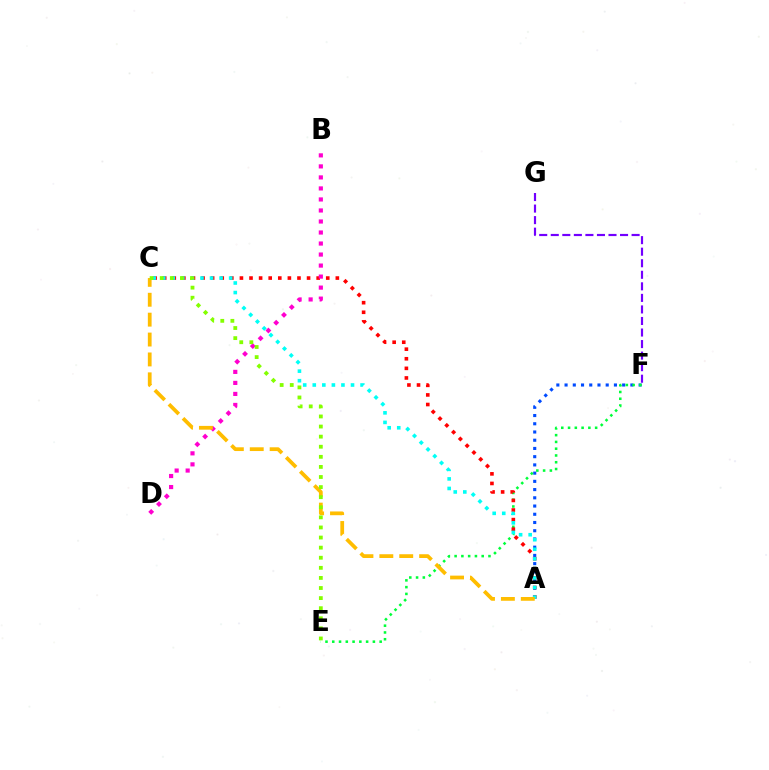{('A', 'F'): [{'color': '#004bff', 'line_style': 'dotted', 'thickness': 2.24}], ('E', 'F'): [{'color': '#00ff39', 'line_style': 'dotted', 'thickness': 1.84}], ('F', 'G'): [{'color': '#7200ff', 'line_style': 'dashed', 'thickness': 1.57}], ('A', 'C'): [{'color': '#ff0000', 'line_style': 'dotted', 'thickness': 2.61}, {'color': '#00fff6', 'line_style': 'dotted', 'thickness': 2.6}, {'color': '#ffbd00', 'line_style': 'dashed', 'thickness': 2.7}], ('B', 'D'): [{'color': '#ff00cf', 'line_style': 'dotted', 'thickness': 2.99}], ('C', 'E'): [{'color': '#84ff00', 'line_style': 'dotted', 'thickness': 2.74}]}